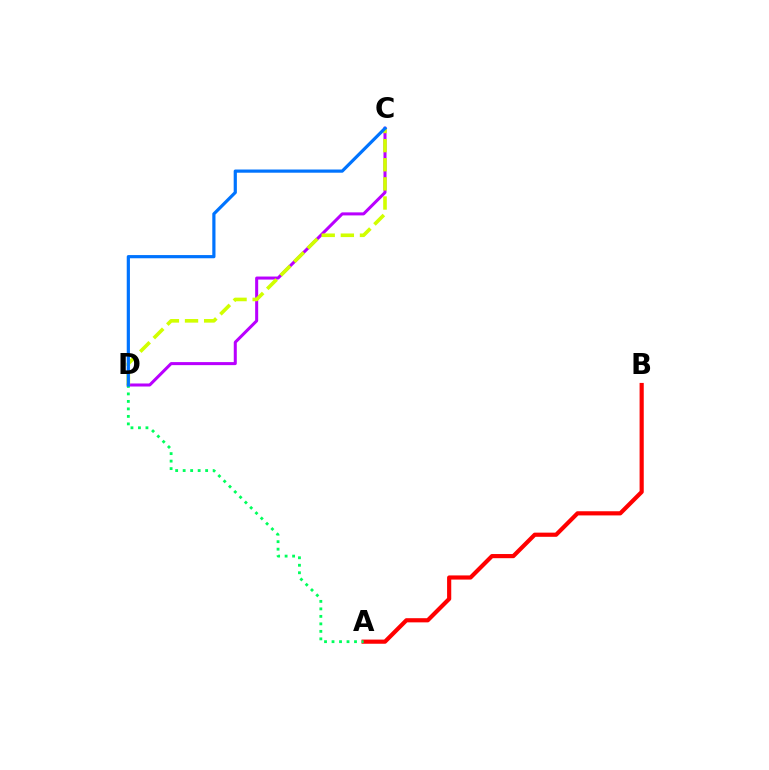{('C', 'D'): [{'color': '#b900ff', 'line_style': 'solid', 'thickness': 2.18}, {'color': '#d1ff00', 'line_style': 'dashed', 'thickness': 2.6}, {'color': '#0074ff', 'line_style': 'solid', 'thickness': 2.3}], ('A', 'B'): [{'color': '#ff0000', 'line_style': 'solid', 'thickness': 3.0}], ('A', 'D'): [{'color': '#00ff5c', 'line_style': 'dotted', 'thickness': 2.04}]}